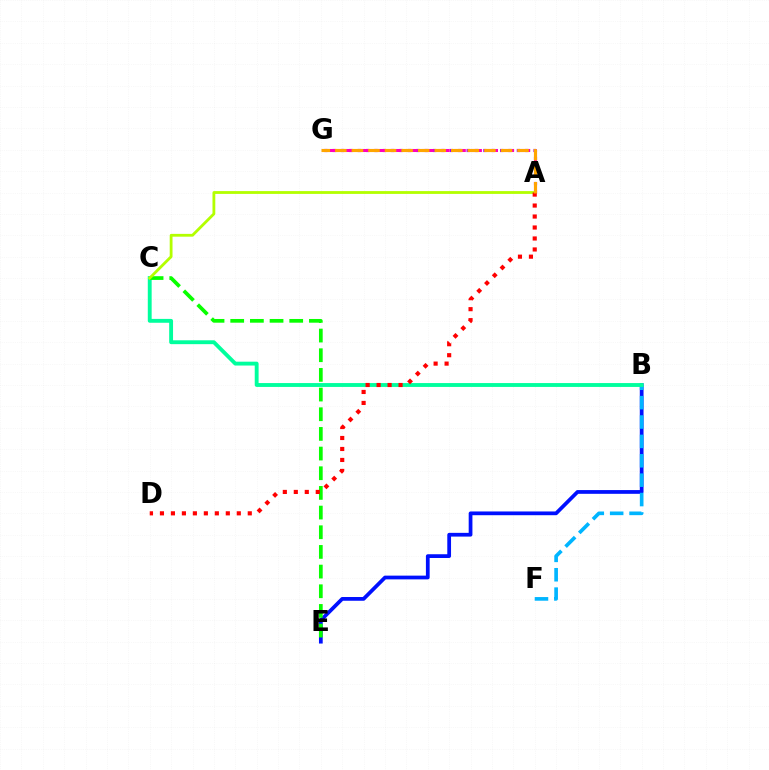{('B', 'E'): [{'color': '#0010ff', 'line_style': 'solid', 'thickness': 2.7}], ('B', 'F'): [{'color': '#00b5ff', 'line_style': 'dashed', 'thickness': 2.63}], ('B', 'C'): [{'color': '#00ff9d', 'line_style': 'solid', 'thickness': 2.78}], ('A', 'G'): [{'color': '#9b00ff', 'line_style': 'dotted', 'thickness': 2.27}, {'color': '#ff00bd', 'line_style': 'dashed', 'thickness': 2.19}, {'color': '#ffa500', 'line_style': 'dashed', 'thickness': 2.25}], ('C', 'E'): [{'color': '#08ff00', 'line_style': 'dashed', 'thickness': 2.67}], ('A', 'C'): [{'color': '#b3ff00', 'line_style': 'solid', 'thickness': 2.02}], ('A', 'D'): [{'color': '#ff0000', 'line_style': 'dotted', 'thickness': 2.98}]}